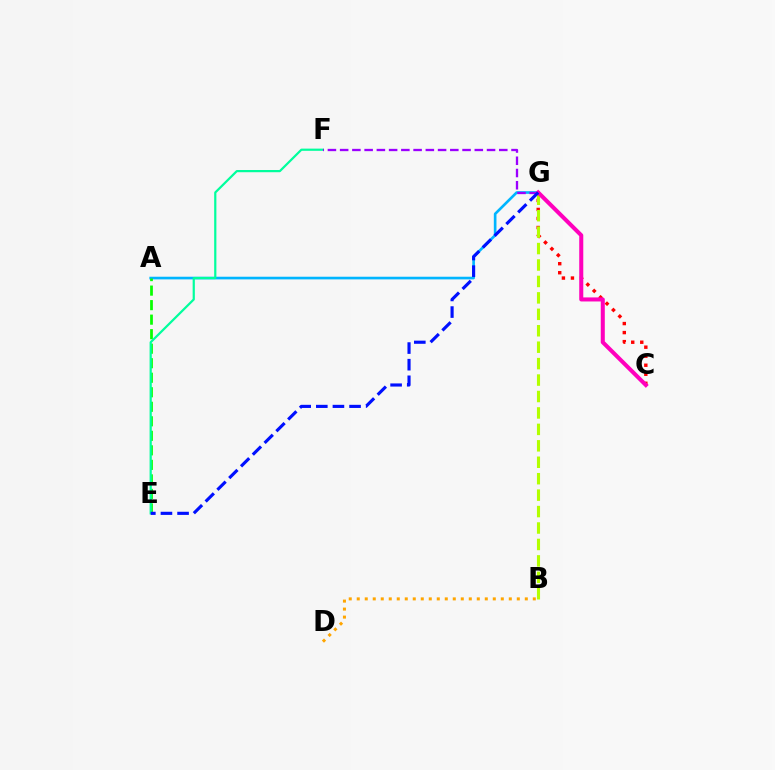{('A', 'G'): [{'color': '#00b5ff', 'line_style': 'solid', 'thickness': 1.91}], ('A', 'E'): [{'color': '#08ff00', 'line_style': 'dashed', 'thickness': 1.97}], ('C', 'G'): [{'color': '#ff0000', 'line_style': 'dotted', 'thickness': 2.45}, {'color': '#ff00bd', 'line_style': 'solid', 'thickness': 2.91}], ('B', 'D'): [{'color': '#ffa500', 'line_style': 'dotted', 'thickness': 2.17}], ('E', 'F'): [{'color': '#00ff9d', 'line_style': 'solid', 'thickness': 1.59}], ('F', 'G'): [{'color': '#9b00ff', 'line_style': 'dashed', 'thickness': 1.66}], ('B', 'G'): [{'color': '#b3ff00', 'line_style': 'dashed', 'thickness': 2.23}], ('E', 'G'): [{'color': '#0010ff', 'line_style': 'dashed', 'thickness': 2.26}]}